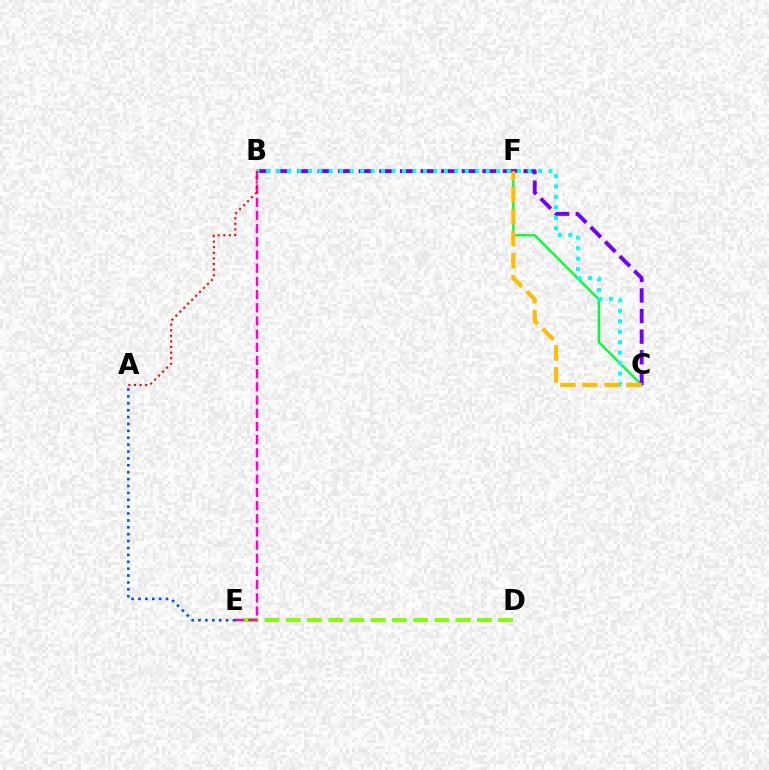{('C', 'F'): [{'color': '#00ff39', 'line_style': 'solid', 'thickness': 1.72}, {'color': '#ffbd00', 'line_style': 'dashed', 'thickness': 2.99}], ('B', 'C'): [{'color': '#7200ff', 'line_style': 'dashed', 'thickness': 2.8}, {'color': '#00fff6', 'line_style': 'dotted', 'thickness': 2.84}], ('D', 'E'): [{'color': '#84ff00', 'line_style': 'dashed', 'thickness': 2.88}], ('A', 'E'): [{'color': '#004bff', 'line_style': 'dotted', 'thickness': 1.87}], ('B', 'E'): [{'color': '#ff00cf', 'line_style': 'dashed', 'thickness': 1.79}], ('A', 'B'): [{'color': '#ff0000', 'line_style': 'dotted', 'thickness': 1.52}]}